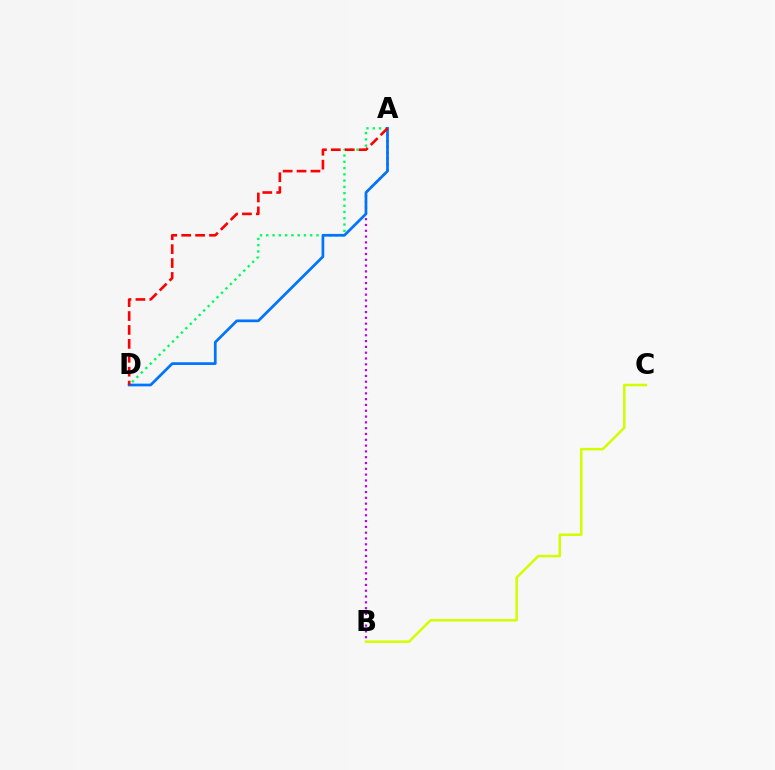{('B', 'C'): [{'color': '#d1ff00', 'line_style': 'solid', 'thickness': 1.82}], ('A', 'D'): [{'color': '#00ff5c', 'line_style': 'dotted', 'thickness': 1.71}, {'color': '#0074ff', 'line_style': 'solid', 'thickness': 1.96}, {'color': '#ff0000', 'line_style': 'dashed', 'thickness': 1.89}], ('A', 'B'): [{'color': '#b900ff', 'line_style': 'dotted', 'thickness': 1.58}]}